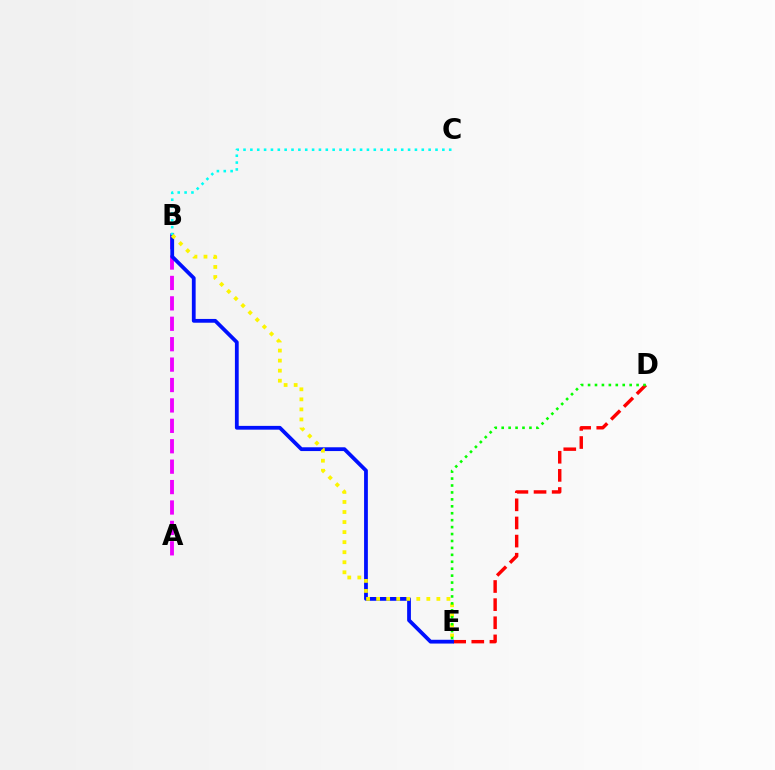{('D', 'E'): [{'color': '#ff0000', 'line_style': 'dashed', 'thickness': 2.46}, {'color': '#08ff00', 'line_style': 'dotted', 'thickness': 1.88}], ('A', 'B'): [{'color': '#ee00ff', 'line_style': 'dashed', 'thickness': 2.77}], ('B', 'E'): [{'color': '#0010ff', 'line_style': 'solid', 'thickness': 2.72}, {'color': '#fcf500', 'line_style': 'dotted', 'thickness': 2.73}], ('B', 'C'): [{'color': '#00fff6', 'line_style': 'dotted', 'thickness': 1.86}]}